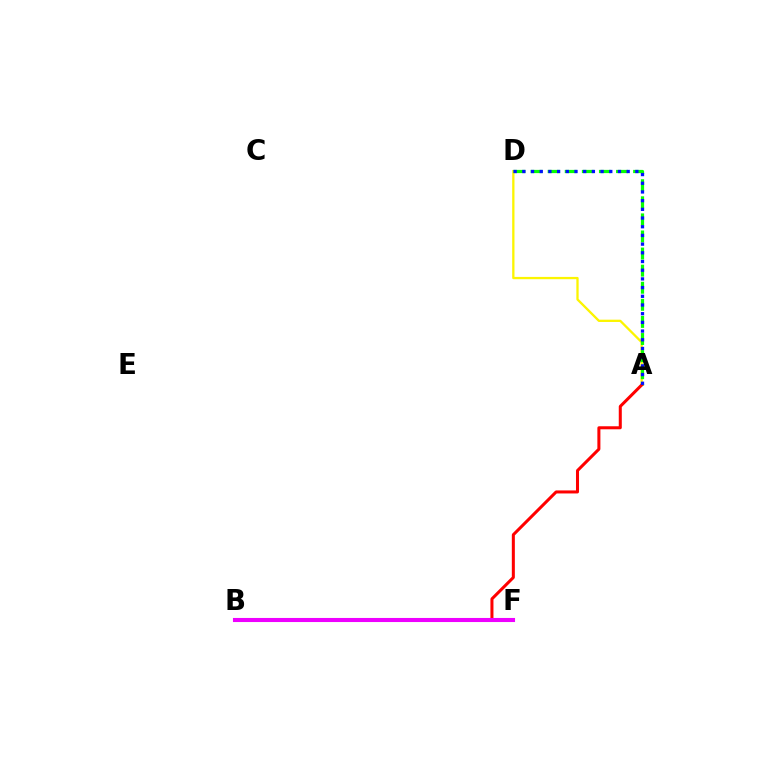{('B', 'F'): [{'color': '#00fff6', 'line_style': 'dotted', 'thickness': 2.0}, {'color': '#ee00ff', 'line_style': 'solid', 'thickness': 2.94}], ('A', 'D'): [{'color': '#fcf500', 'line_style': 'solid', 'thickness': 1.65}, {'color': '#08ff00', 'line_style': 'dashed', 'thickness': 2.32}, {'color': '#0010ff', 'line_style': 'dotted', 'thickness': 2.36}], ('A', 'B'): [{'color': '#ff0000', 'line_style': 'solid', 'thickness': 2.18}]}